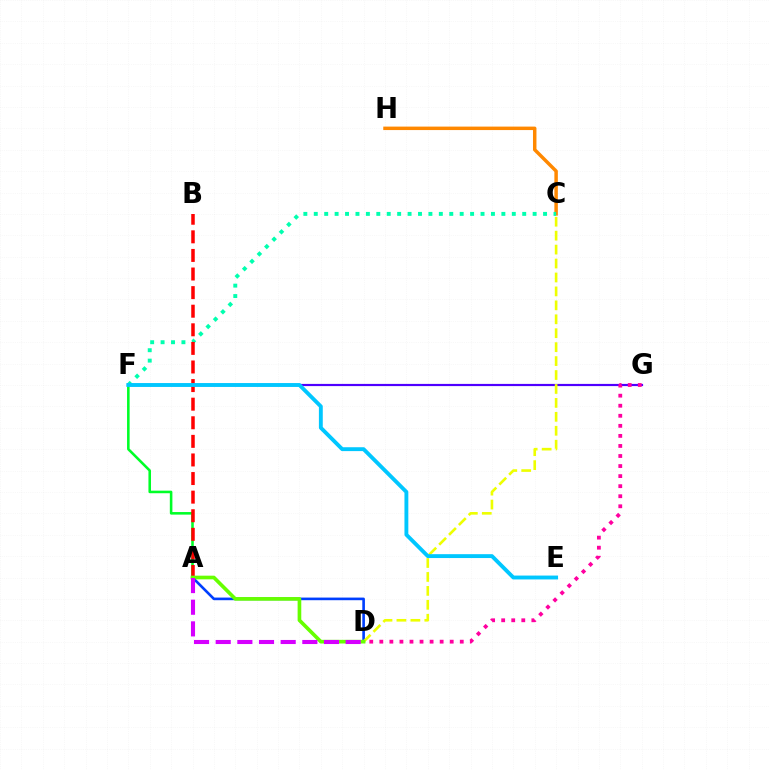{('F', 'G'): [{'color': '#4f00ff', 'line_style': 'solid', 'thickness': 1.58}], ('A', 'F'): [{'color': '#00ff27', 'line_style': 'solid', 'thickness': 1.85}], ('C', 'H'): [{'color': '#ff8800', 'line_style': 'solid', 'thickness': 2.5}], ('C', 'F'): [{'color': '#00ffaf', 'line_style': 'dotted', 'thickness': 2.83}], ('D', 'G'): [{'color': '#ff00a0', 'line_style': 'dotted', 'thickness': 2.73}], ('A', 'B'): [{'color': '#ff0000', 'line_style': 'dashed', 'thickness': 2.53}], ('A', 'D'): [{'color': '#003fff', 'line_style': 'solid', 'thickness': 1.89}, {'color': '#66ff00', 'line_style': 'solid', 'thickness': 2.64}, {'color': '#d600ff', 'line_style': 'dashed', 'thickness': 2.94}], ('C', 'D'): [{'color': '#eeff00', 'line_style': 'dashed', 'thickness': 1.89}], ('E', 'F'): [{'color': '#00c7ff', 'line_style': 'solid', 'thickness': 2.79}]}